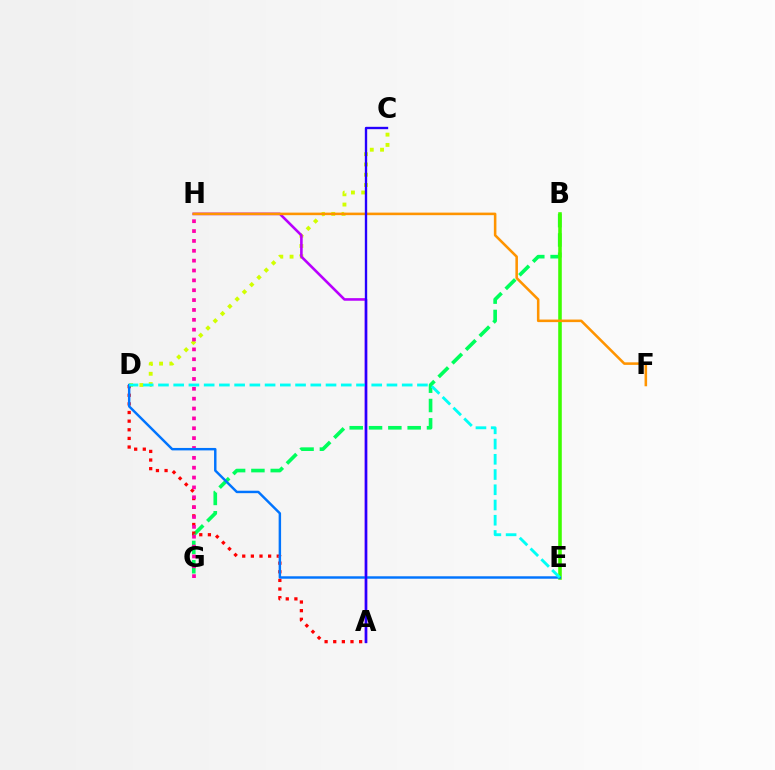{('B', 'G'): [{'color': '#00ff5c', 'line_style': 'dashed', 'thickness': 2.62}], ('C', 'D'): [{'color': '#d1ff00', 'line_style': 'dotted', 'thickness': 2.79}], ('A', 'H'): [{'color': '#b900ff', 'line_style': 'solid', 'thickness': 1.87}], ('A', 'D'): [{'color': '#ff0000', 'line_style': 'dotted', 'thickness': 2.34}], ('G', 'H'): [{'color': '#ff00ac', 'line_style': 'dotted', 'thickness': 2.68}], ('B', 'E'): [{'color': '#3dff00', 'line_style': 'solid', 'thickness': 2.56}], ('F', 'H'): [{'color': '#ff9400', 'line_style': 'solid', 'thickness': 1.84}], ('D', 'E'): [{'color': '#0074ff', 'line_style': 'solid', 'thickness': 1.76}, {'color': '#00fff6', 'line_style': 'dashed', 'thickness': 2.07}], ('A', 'C'): [{'color': '#2500ff', 'line_style': 'solid', 'thickness': 1.7}]}